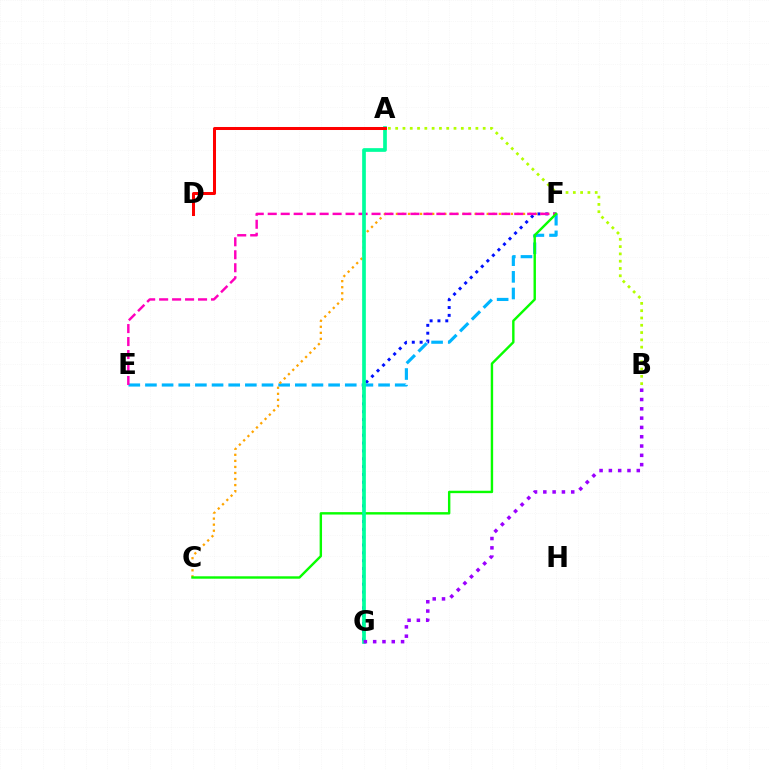{('F', 'G'): [{'color': '#0010ff', 'line_style': 'dotted', 'thickness': 2.13}], ('E', 'F'): [{'color': '#00b5ff', 'line_style': 'dashed', 'thickness': 2.26}, {'color': '#ff00bd', 'line_style': 'dashed', 'thickness': 1.76}], ('C', 'F'): [{'color': '#ffa500', 'line_style': 'dotted', 'thickness': 1.65}, {'color': '#08ff00', 'line_style': 'solid', 'thickness': 1.74}], ('A', 'B'): [{'color': '#b3ff00', 'line_style': 'dotted', 'thickness': 1.98}], ('A', 'G'): [{'color': '#00ff9d', 'line_style': 'solid', 'thickness': 2.66}], ('B', 'G'): [{'color': '#9b00ff', 'line_style': 'dotted', 'thickness': 2.53}], ('A', 'D'): [{'color': '#ff0000', 'line_style': 'solid', 'thickness': 2.17}]}